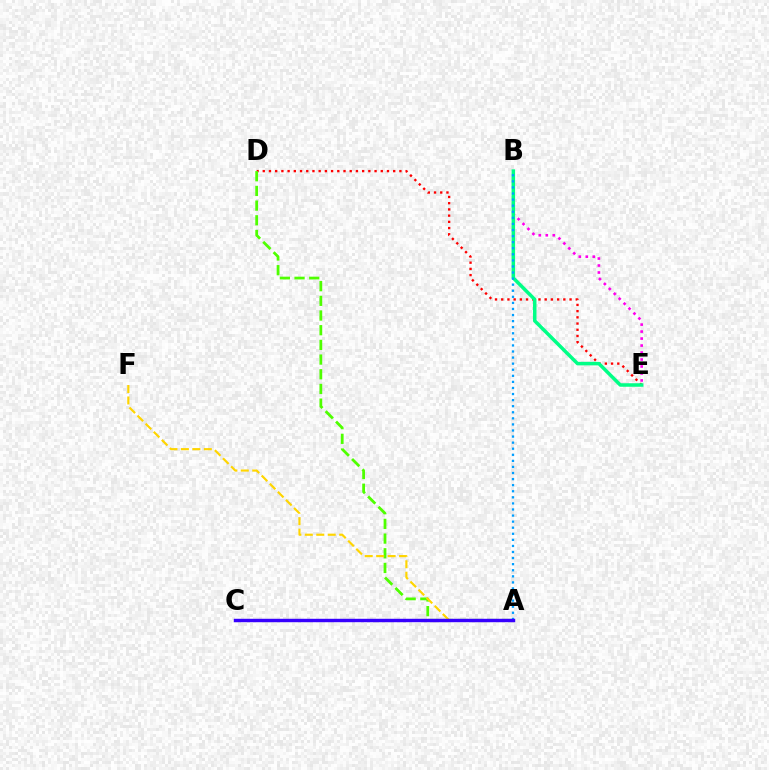{('B', 'E'): [{'color': '#ff00ed', 'line_style': 'dotted', 'thickness': 1.9}, {'color': '#00ff86', 'line_style': 'solid', 'thickness': 2.53}], ('D', 'E'): [{'color': '#ff0000', 'line_style': 'dotted', 'thickness': 1.69}], ('A', 'D'): [{'color': '#4fff00', 'line_style': 'dashed', 'thickness': 2.0}], ('A', 'F'): [{'color': '#ffd500', 'line_style': 'dashed', 'thickness': 1.56}], ('A', 'B'): [{'color': '#009eff', 'line_style': 'dotted', 'thickness': 1.65}], ('A', 'C'): [{'color': '#3700ff', 'line_style': 'solid', 'thickness': 2.47}]}